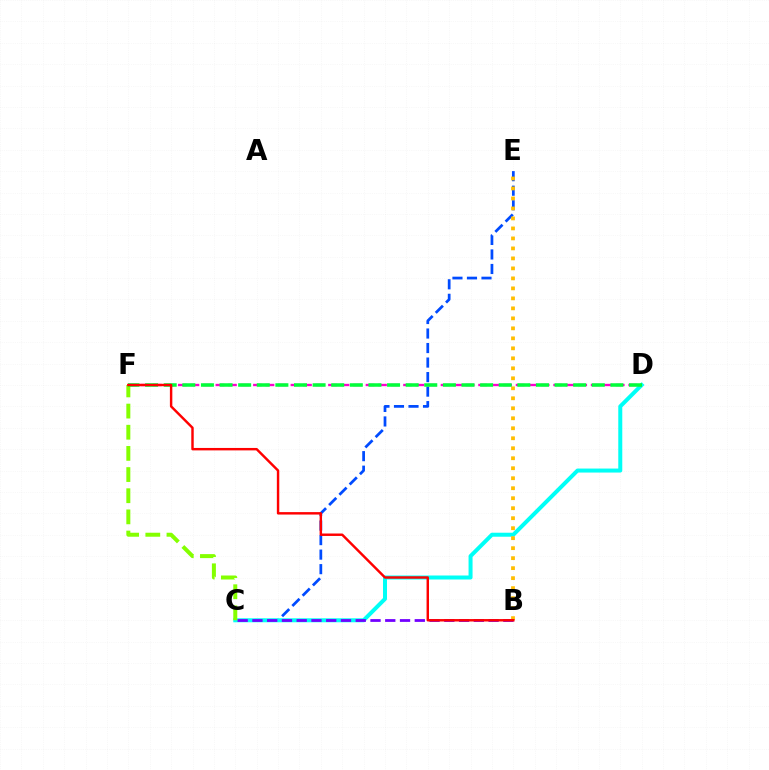{('C', 'E'): [{'color': '#004bff', 'line_style': 'dashed', 'thickness': 1.97}], ('C', 'D'): [{'color': '#00fff6', 'line_style': 'solid', 'thickness': 2.88}], ('B', 'E'): [{'color': '#ffbd00', 'line_style': 'dotted', 'thickness': 2.71}], ('D', 'F'): [{'color': '#ff00cf', 'line_style': 'dashed', 'thickness': 1.7}, {'color': '#00ff39', 'line_style': 'dashed', 'thickness': 2.53}], ('B', 'C'): [{'color': '#7200ff', 'line_style': 'dashed', 'thickness': 2.01}], ('C', 'F'): [{'color': '#84ff00', 'line_style': 'dashed', 'thickness': 2.87}], ('B', 'F'): [{'color': '#ff0000', 'line_style': 'solid', 'thickness': 1.76}]}